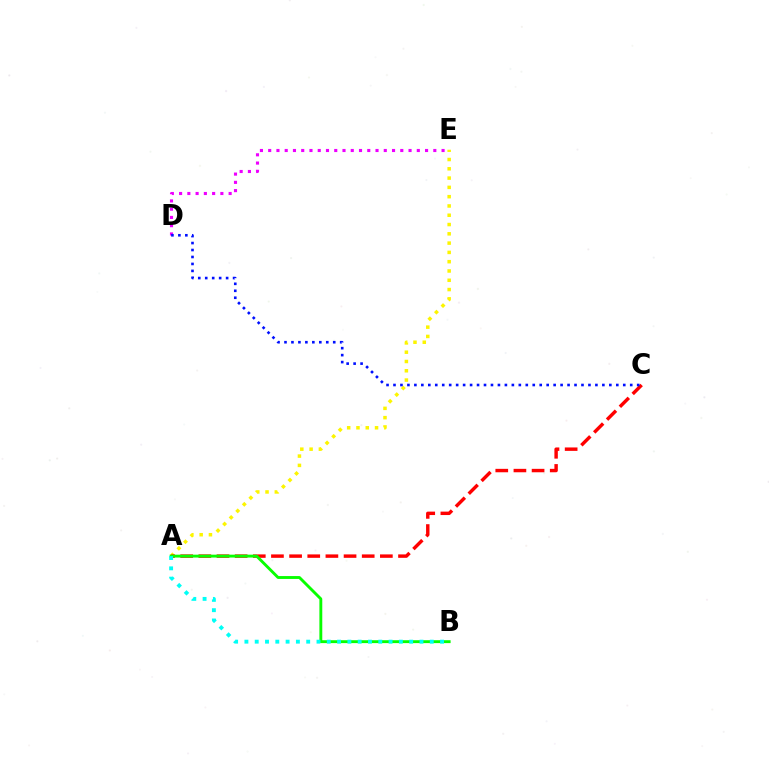{('D', 'E'): [{'color': '#ee00ff', 'line_style': 'dotted', 'thickness': 2.24}], ('A', 'E'): [{'color': '#fcf500', 'line_style': 'dotted', 'thickness': 2.52}], ('A', 'C'): [{'color': '#ff0000', 'line_style': 'dashed', 'thickness': 2.47}], ('A', 'B'): [{'color': '#08ff00', 'line_style': 'solid', 'thickness': 2.07}, {'color': '#00fff6', 'line_style': 'dotted', 'thickness': 2.8}], ('C', 'D'): [{'color': '#0010ff', 'line_style': 'dotted', 'thickness': 1.89}]}